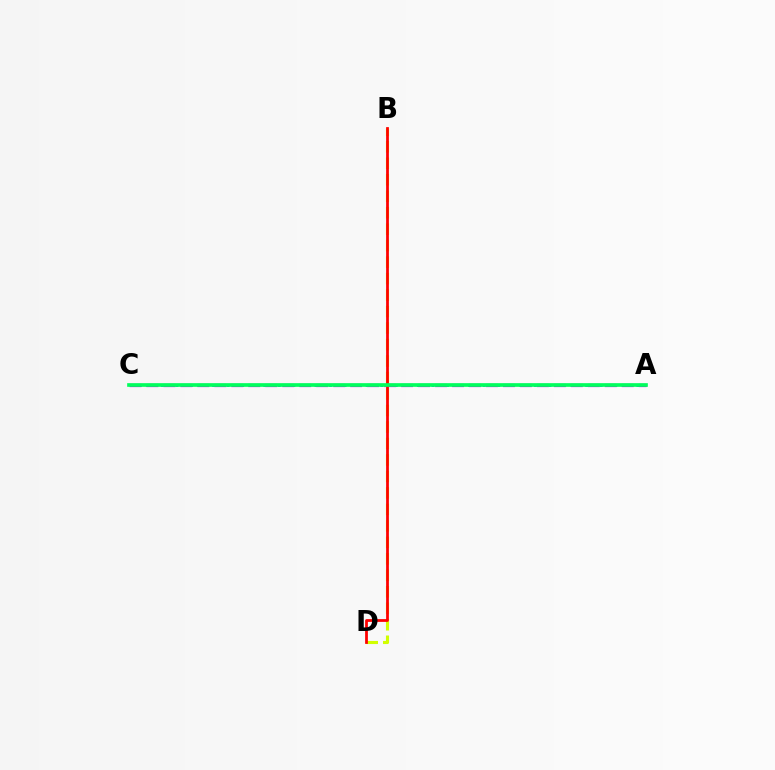{('A', 'C'): [{'color': '#0074ff', 'line_style': 'dotted', 'thickness': 1.99}, {'color': '#b900ff', 'line_style': 'dashed', 'thickness': 2.31}, {'color': '#00ff5c', 'line_style': 'solid', 'thickness': 2.64}], ('B', 'D'): [{'color': '#d1ff00', 'line_style': 'dashed', 'thickness': 2.24}, {'color': '#ff0000', 'line_style': 'solid', 'thickness': 1.99}]}